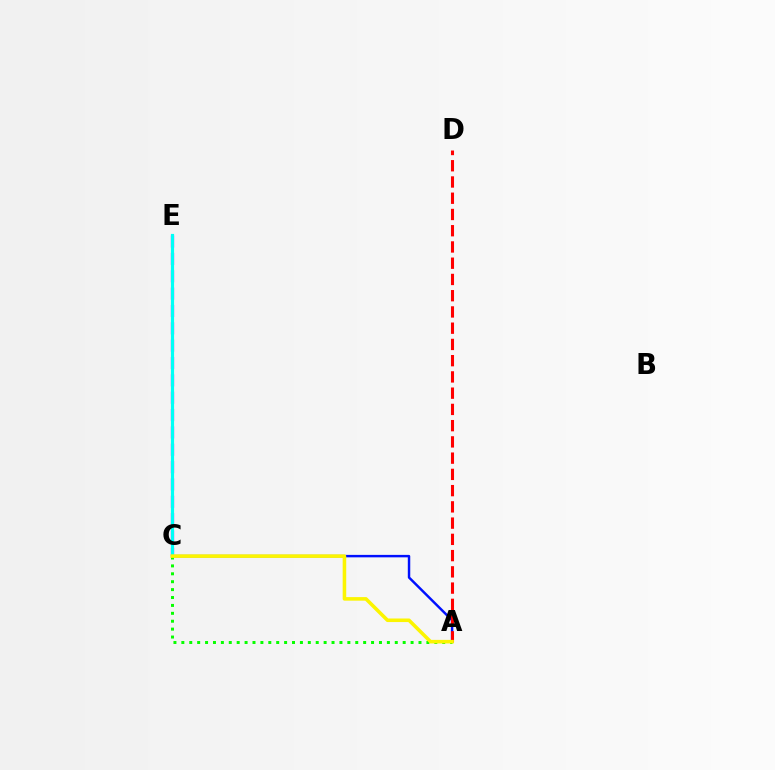{('C', 'E'): [{'color': '#ee00ff', 'line_style': 'dashed', 'thickness': 2.36}, {'color': '#00fff6', 'line_style': 'solid', 'thickness': 2.27}], ('A', 'C'): [{'color': '#0010ff', 'line_style': 'solid', 'thickness': 1.76}, {'color': '#08ff00', 'line_style': 'dotted', 'thickness': 2.15}, {'color': '#fcf500', 'line_style': 'solid', 'thickness': 2.57}], ('A', 'D'): [{'color': '#ff0000', 'line_style': 'dashed', 'thickness': 2.21}]}